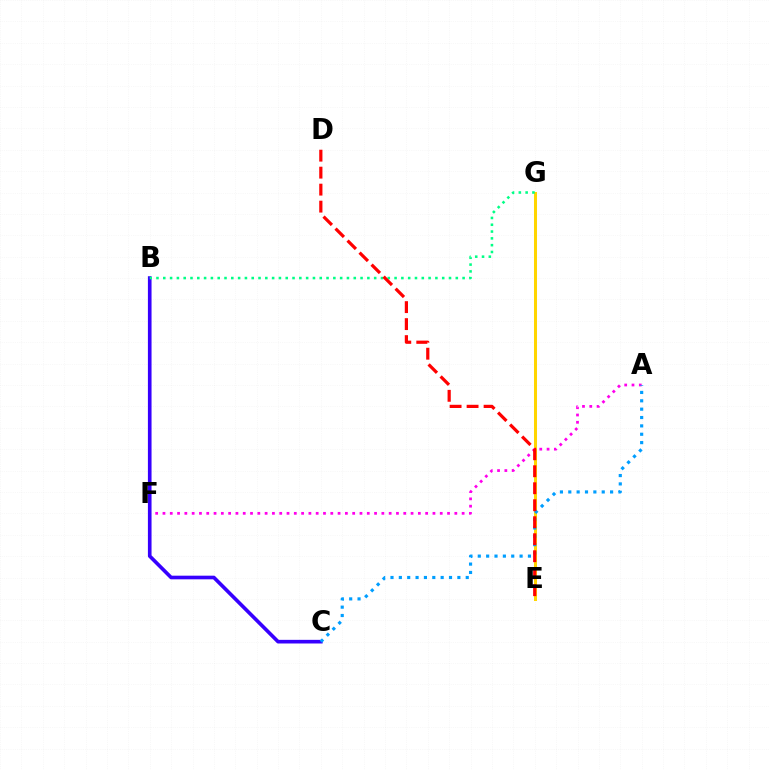{('E', 'G'): [{'color': '#4fff00', 'line_style': 'dotted', 'thickness': 2.04}, {'color': '#ffd500', 'line_style': 'solid', 'thickness': 2.17}], ('A', 'F'): [{'color': '#ff00ed', 'line_style': 'dotted', 'thickness': 1.98}], ('B', 'C'): [{'color': '#3700ff', 'line_style': 'solid', 'thickness': 2.62}], ('A', 'C'): [{'color': '#009eff', 'line_style': 'dotted', 'thickness': 2.27}], ('B', 'G'): [{'color': '#00ff86', 'line_style': 'dotted', 'thickness': 1.85}], ('D', 'E'): [{'color': '#ff0000', 'line_style': 'dashed', 'thickness': 2.31}]}